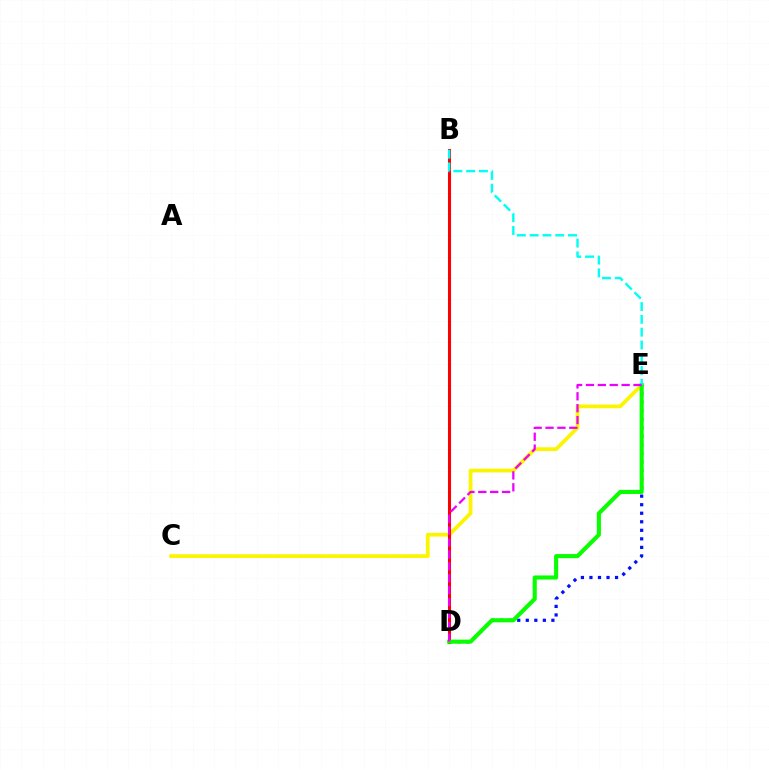{('C', 'E'): [{'color': '#fcf500', 'line_style': 'solid', 'thickness': 2.7}], ('D', 'E'): [{'color': '#0010ff', 'line_style': 'dotted', 'thickness': 2.32}, {'color': '#08ff00', 'line_style': 'solid', 'thickness': 2.95}, {'color': '#ee00ff', 'line_style': 'dashed', 'thickness': 1.61}], ('B', 'D'): [{'color': '#ff0000', 'line_style': 'solid', 'thickness': 2.2}], ('B', 'E'): [{'color': '#00fff6', 'line_style': 'dashed', 'thickness': 1.74}]}